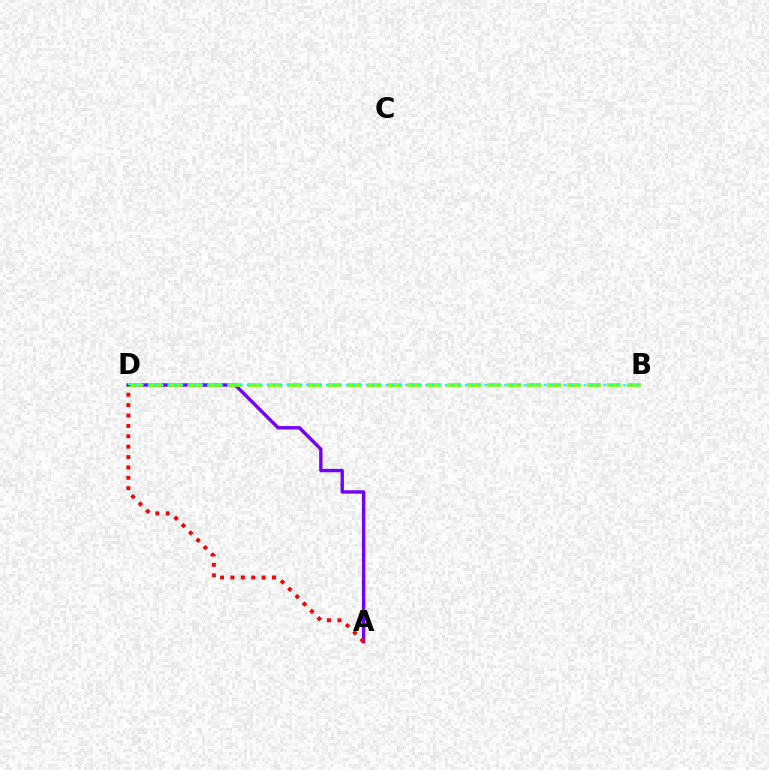{('A', 'D'): [{'color': '#7200ff', 'line_style': 'solid', 'thickness': 2.43}, {'color': '#ff0000', 'line_style': 'dotted', 'thickness': 2.82}], ('B', 'D'): [{'color': '#84ff00', 'line_style': 'dashed', 'thickness': 2.71}, {'color': '#00fff6', 'line_style': 'dotted', 'thickness': 1.79}]}